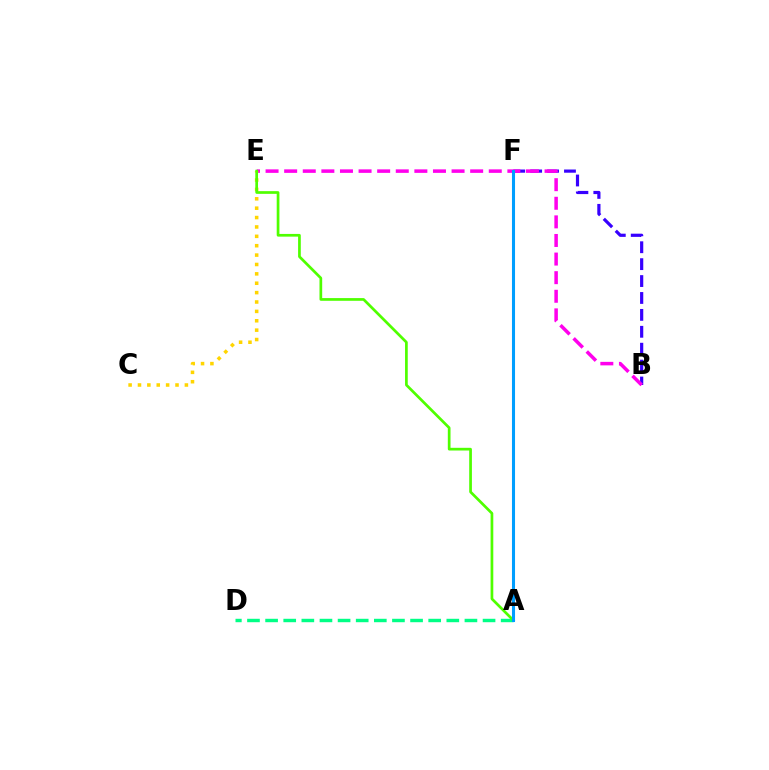{('B', 'F'): [{'color': '#3700ff', 'line_style': 'dashed', 'thickness': 2.3}], ('A', 'D'): [{'color': '#00ff86', 'line_style': 'dashed', 'thickness': 2.46}], ('B', 'E'): [{'color': '#ff00ed', 'line_style': 'dashed', 'thickness': 2.53}], ('A', 'F'): [{'color': '#ff0000', 'line_style': 'dotted', 'thickness': 1.86}, {'color': '#009eff', 'line_style': 'solid', 'thickness': 2.21}], ('C', 'E'): [{'color': '#ffd500', 'line_style': 'dotted', 'thickness': 2.55}], ('A', 'E'): [{'color': '#4fff00', 'line_style': 'solid', 'thickness': 1.95}]}